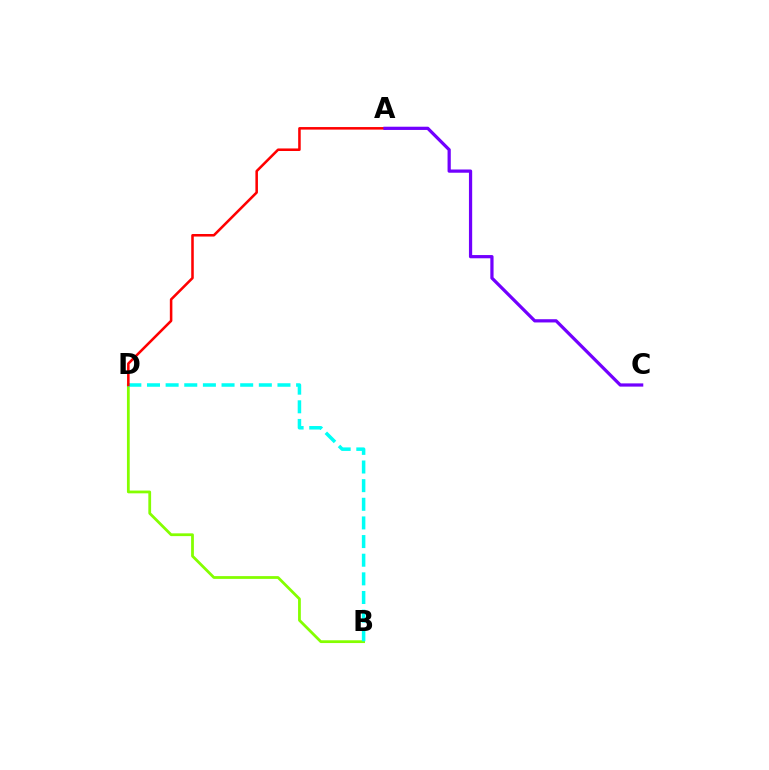{('B', 'D'): [{'color': '#84ff00', 'line_style': 'solid', 'thickness': 2.0}, {'color': '#00fff6', 'line_style': 'dashed', 'thickness': 2.53}], ('A', 'D'): [{'color': '#ff0000', 'line_style': 'solid', 'thickness': 1.83}], ('A', 'C'): [{'color': '#7200ff', 'line_style': 'solid', 'thickness': 2.33}]}